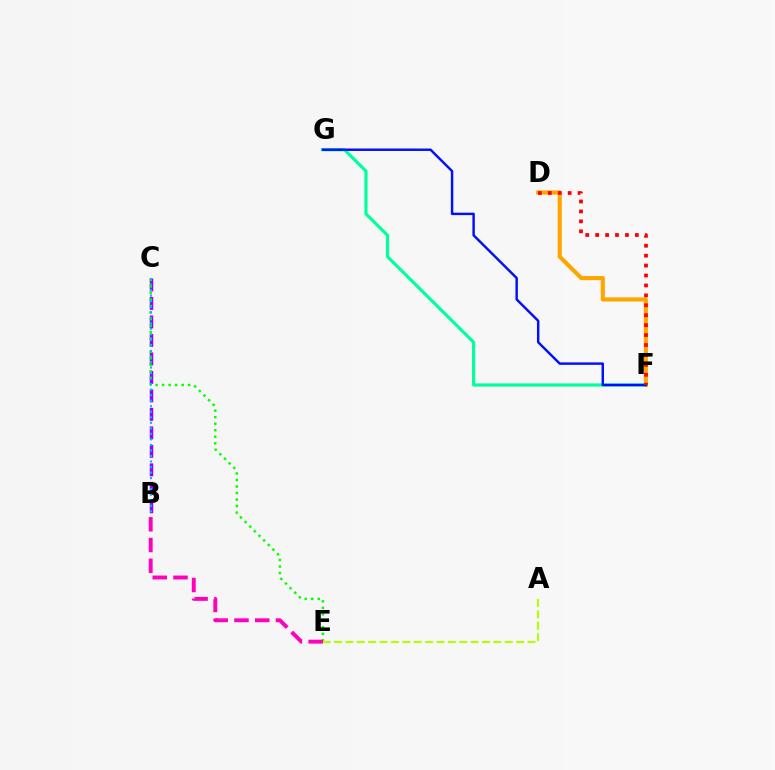{('D', 'F'): [{'color': '#ffa500', 'line_style': 'solid', 'thickness': 2.98}, {'color': '#ff0000', 'line_style': 'dotted', 'thickness': 2.7}], ('B', 'C'): [{'color': '#9b00ff', 'line_style': 'dashed', 'thickness': 2.51}, {'color': '#00b5ff', 'line_style': 'dotted', 'thickness': 1.5}], ('F', 'G'): [{'color': '#00ff9d', 'line_style': 'solid', 'thickness': 2.28}, {'color': '#0010ff', 'line_style': 'solid', 'thickness': 1.76}], ('C', 'E'): [{'color': '#08ff00', 'line_style': 'dotted', 'thickness': 1.77}], ('B', 'E'): [{'color': '#ff00bd', 'line_style': 'dashed', 'thickness': 2.82}], ('A', 'E'): [{'color': '#b3ff00', 'line_style': 'dashed', 'thickness': 1.55}]}